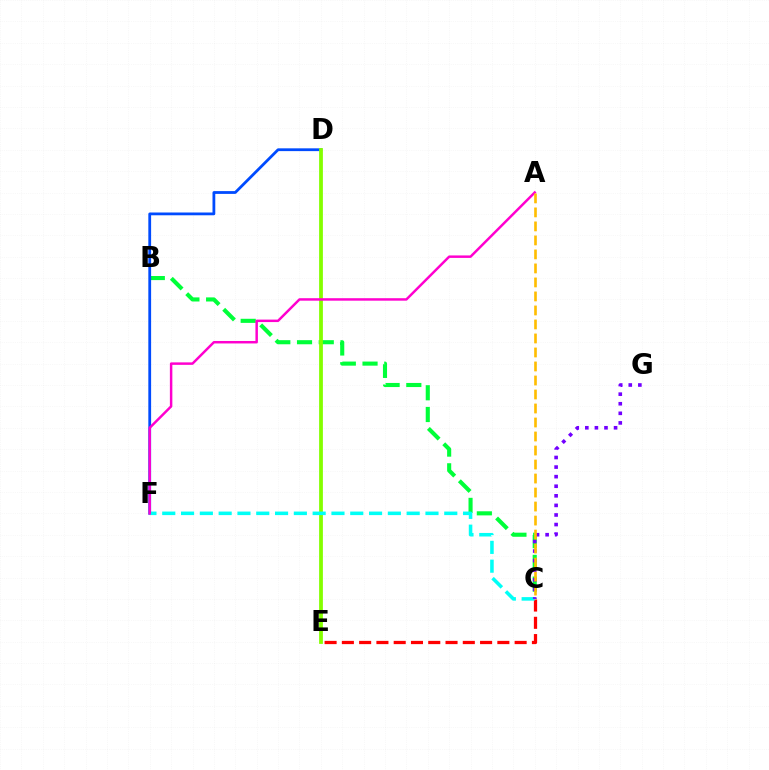{('C', 'E'): [{'color': '#ff0000', 'line_style': 'dashed', 'thickness': 2.35}], ('B', 'C'): [{'color': '#00ff39', 'line_style': 'dashed', 'thickness': 2.95}], ('D', 'F'): [{'color': '#004bff', 'line_style': 'solid', 'thickness': 2.01}], ('D', 'E'): [{'color': '#84ff00', 'line_style': 'solid', 'thickness': 2.72}], ('C', 'F'): [{'color': '#00fff6', 'line_style': 'dashed', 'thickness': 2.55}], ('A', 'F'): [{'color': '#ff00cf', 'line_style': 'solid', 'thickness': 1.78}], ('C', 'G'): [{'color': '#7200ff', 'line_style': 'dotted', 'thickness': 2.6}], ('A', 'C'): [{'color': '#ffbd00', 'line_style': 'dashed', 'thickness': 1.9}]}